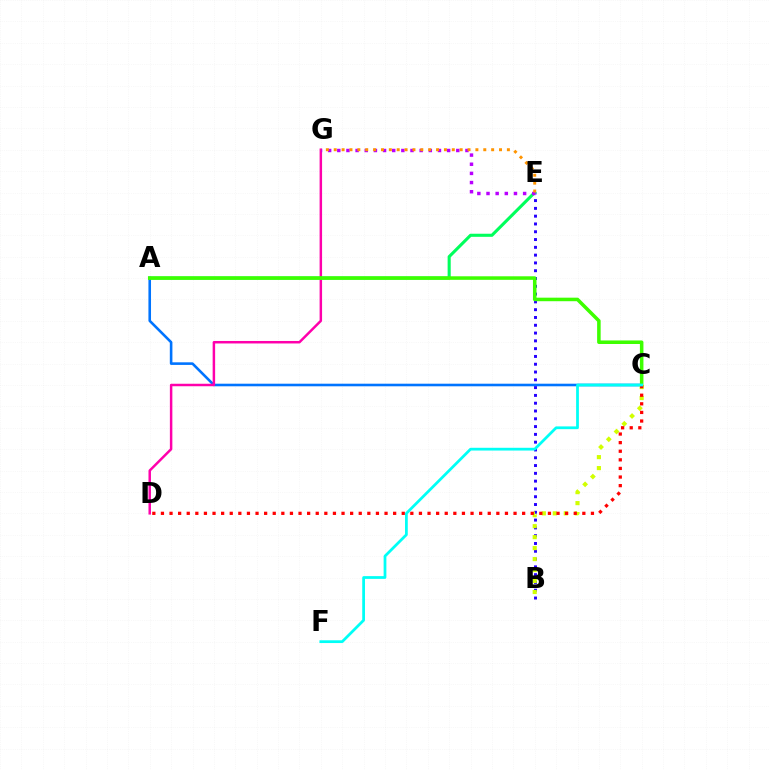{('A', 'C'): [{'color': '#0074ff', 'line_style': 'solid', 'thickness': 1.87}, {'color': '#3dff00', 'line_style': 'solid', 'thickness': 2.55}], ('D', 'G'): [{'color': '#ff00ac', 'line_style': 'solid', 'thickness': 1.79}], ('B', 'E'): [{'color': '#2500ff', 'line_style': 'dotted', 'thickness': 2.12}], ('A', 'E'): [{'color': '#00ff5c', 'line_style': 'solid', 'thickness': 2.23}], ('E', 'G'): [{'color': '#b900ff', 'line_style': 'dotted', 'thickness': 2.49}, {'color': '#ff9400', 'line_style': 'dotted', 'thickness': 2.14}], ('B', 'C'): [{'color': '#d1ff00', 'line_style': 'dotted', 'thickness': 2.98}], ('C', 'D'): [{'color': '#ff0000', 'line_style': 'dotted', 'thickness': 2.34}], ('C', 'F'): [{'color': '#00fff6', 'line_style': 'solid', 'thickness': 1.99}]}